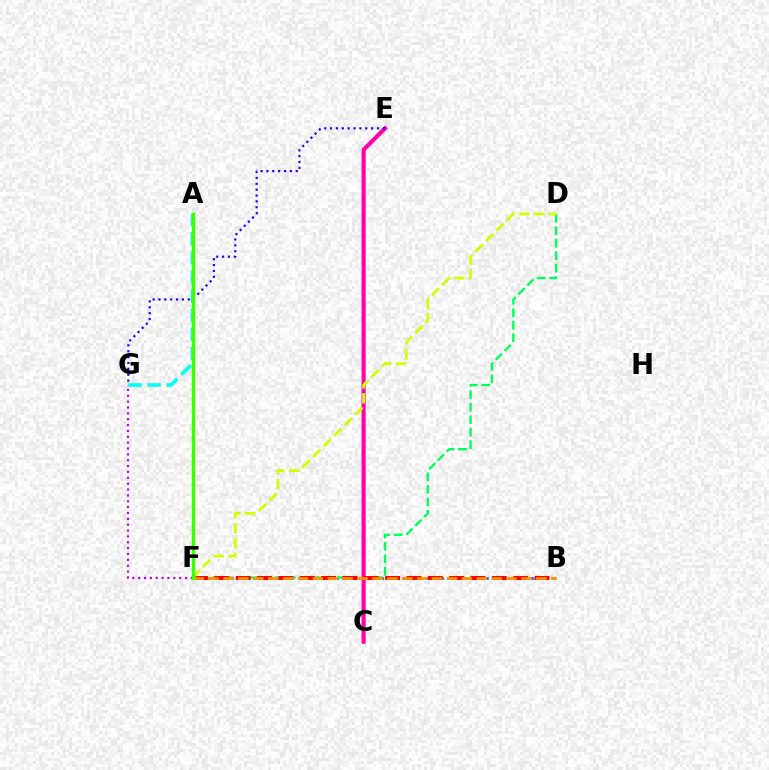{('A', 'G'): [{'color': '#00fff6', 'line_style': 'dashed', 'thickness': 2.6}], ('B', 'F'): [{'color': '#0074ff', 'line_style': 'dotted', 'thickness': 2.04}, {'color': '#ff0000', 'line_style': 'dashed', 'thickness': 2.9}, {'color': '#ff9400', 'line_style': 'dashed', 'thickness': 2.02}], ('D', 'F'): [{'color': '#00ff5c', 'line_style': 'dashed', 'thickness': 1.69}, {'color': '#d1ff00', 'line_style': 'dashed', 'thickness': 2.02}], ('C', 'E'): [{'color': '#ff00ac', 'line_style': 'solid', 'thickness': 2.96}], ('E', 'G'): [{'color': '#2500ff', 'line_style': 'dotted', 'thickness': 1.59}], ('F', 'G'): [{'color': '#b900ff', 'line_style': 'dotted', 'thickness': 1.59}], ('A', 'F'): [{'color': '#3dff00', 'line_style': 'solid', 'thickness': 2.47}]}